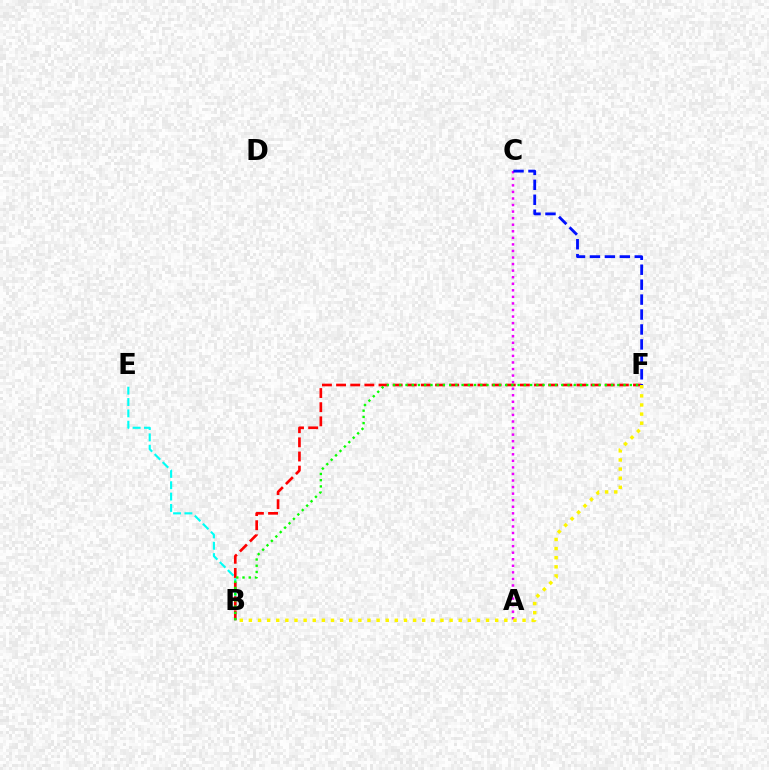{('B', 'E'): [{'color': '#00fff6', 'line_style': 'dashed', 'thickness': 1.54}], ('A', 'C'): [{'color': '#ee00ff', 'line_style': 'dotted', 'thickness': 1.78}], ('B', 'F'): [{'color': '#ff0000', 'line_style': 'dashed', 'thickness': 1.92}, {'color': '#08ff00', 'line_style': 'dotted', 'thickness': 1.69}, {'color': '#fcf500', 'line_style': 'dotted', 'thickness': 2.48}], ('C', 'F'): [{'color': '#0010ff', 'line_style': 'dashed', 'thickness': 2.03}]}